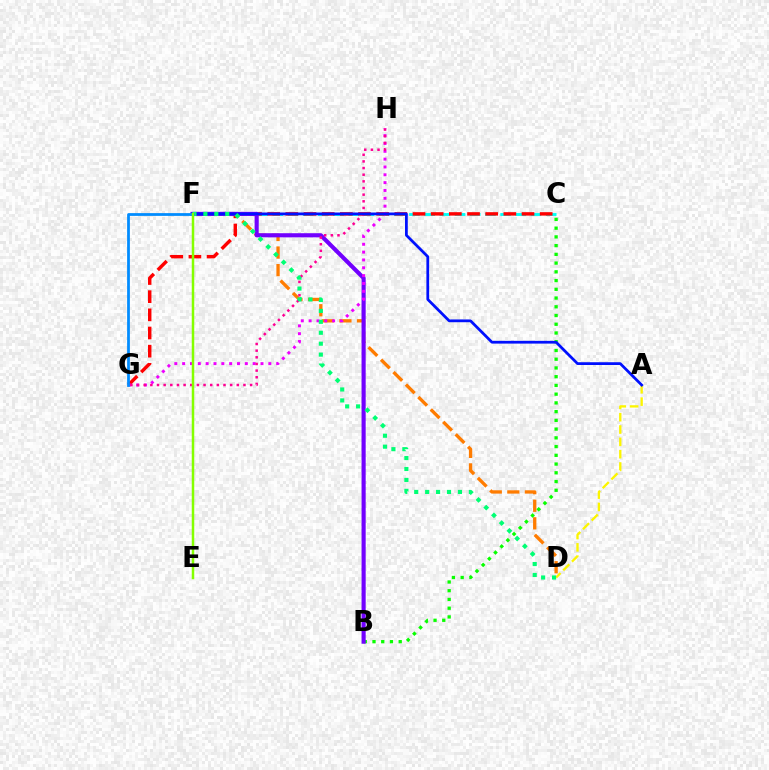{('A', 'D'): [{'color': '#fcf500', 'line_style': 'dashed', 'thickness': 1.67}], ('C', 'F'): [{'color': '#00fff6', 'line_style': 'dashed', 'thickness': 2.06}], ('B', 'C'): [{'color': '#08ff00', 'line_style': 'dotted', 'thickness': 2.37}], ('D', 'F'): [{'color': '#ff7c00', 'line_style': 'dashed', 'thickness': 2.39}, {'color': '#00ff74', 'line_style': 'dotted', 'thickness': 2.97}], ('C', 'G'): [{'color': '#ff0000', 'line_style': 'dashed', 'thickness': 2.47}], ('B', 'F'): [{'color': '#7200ff', 'line_style': 'solid', 'thickness': 2.97}], ('G', 'H'): [{'color': '#ee00ff', 'line_style': 'dotted', 'thickness': 2.13}, {'color': '#ff0094', 'line_style': 'dotted', 'thickness': 1.81}], ('A', 'F'): [{'color': '#0010ff', 'line_style': 'solid', 'thickness': 1.99}], ('F', 'G'): [{'color': '#008cff', 'line_style': 'solid', 'thickness': 1.99}], ('E', 'F'): [{'color': '#84ff00', 'line_style': 'solid', 'thickness': 1.8}]}